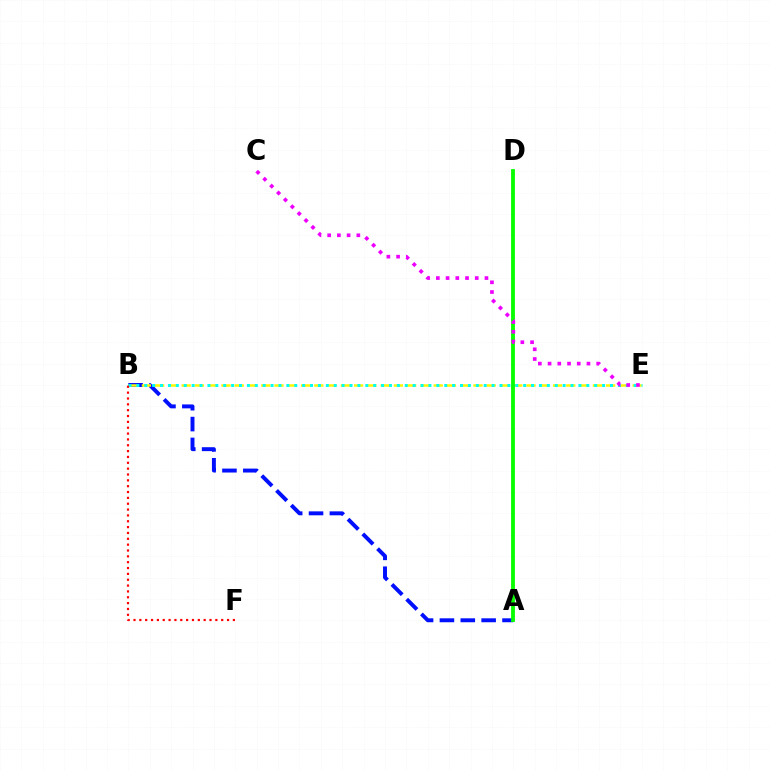{('A', 'B'): [{'color': '#0010ff', 'line_style': 'dashed', 'thickness': 2.83}], ('B', 'E'): [{'color': '#fcf500', 'line_style': 'dashed', 'thickness': 1.8}, {'color': '#00fff6', 'line_style': 'dotted', 'thickness': 2.14}], ('A', 'D'): [{'color': '#08ff00', 'line_style': 'solid', 'thickness': 2.77}], ('B', 'F'): [{'color': '#ff0000', 'line_style': 'dotted', 'thickness': 1.59}], ('C', 'E'): [{'color': '#ee00ff', 'line_style': 'dotted', 'thickness': 2.64}]}